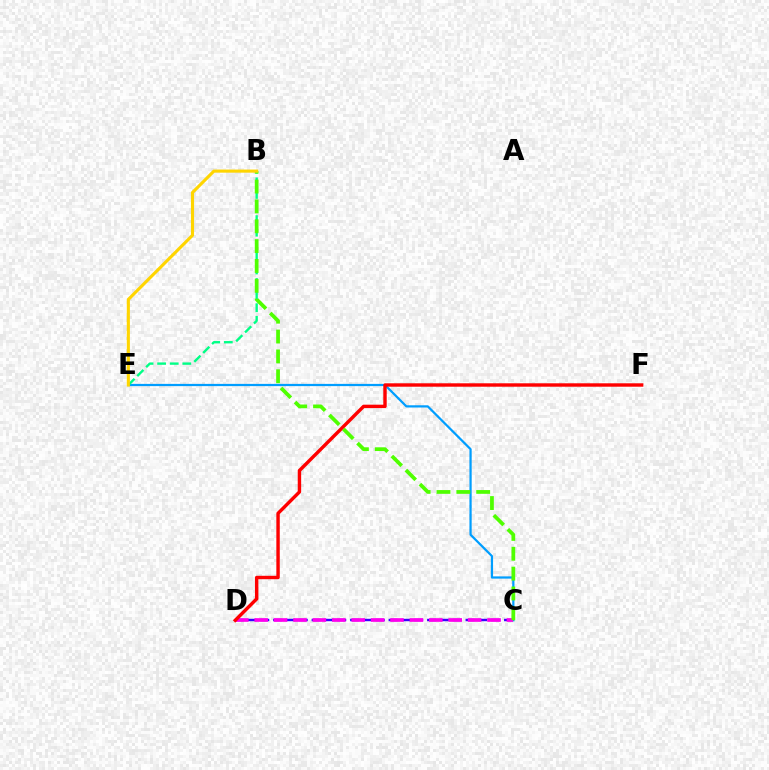{('C', 'E'): [{'color': '#009eff', 'line_style': 'solid', 'thickness': 1.61}], ('C', 'D'): [{'color': '#3700ff', 'line_style': 'dashed', 'thickness': 1.74}, {'color': '#ff00ed', 'line_style': 'dashed', 'thickness': 2.64}], ('B', 'E'): [{'color': '#00ff86', 'line_style': 'dashed', 'thickness': 1.71}, {'color': '#ffd500', 'line_style': 'solid', 'thickness': 2.24}], ('D', 'F'): [{'color': '#ff0000', 'line_style': 'solid', 'thickness': 2.46}], ('B', 'C'): [{'color': '#4fff00', 'line_style': 'dashed', 'thickness': 2.7}]}